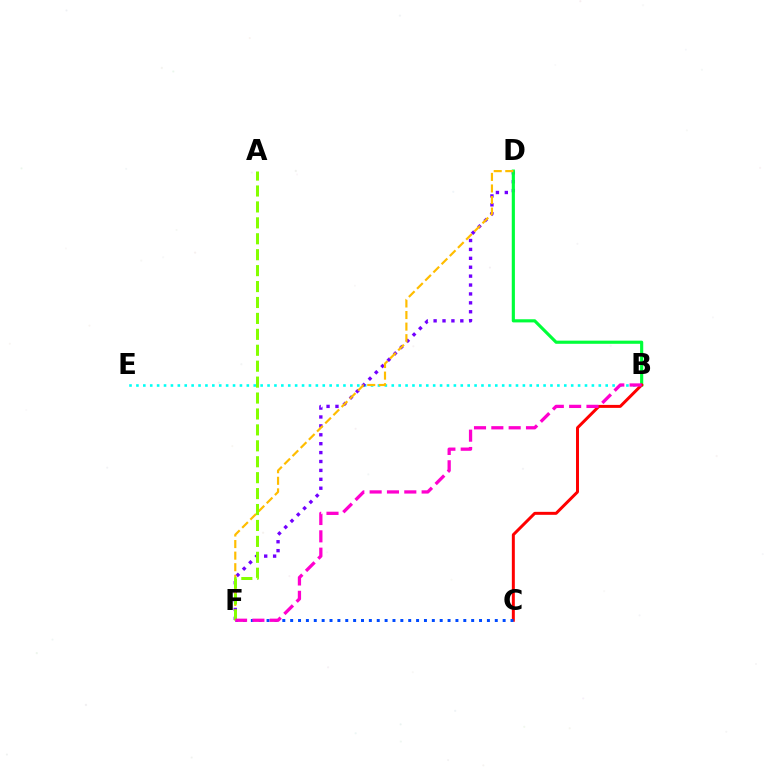{('B', 'E'): [{'color': '#00fff6', 'line_style': 'dotted', 'thickness': 1.87}], ('D', 'F'): [{'color': '#7200ff', 'line_style': 'dotted', 'thickness': 2.42}, {'color': '#ffbd00', 'line_style': 'dashed', 'thickness': 1.57}], ('B', 'D'): [{'color': '#00ff39', 'line_style': 'solid', 'thickness': 2.26}], ('B', 'C'): [{'color': '#ff0000', 'line_style': 'solid', 'thickness': 2.14}], ('C', 'F'): [{'color': '#004bff', 'line_style': 'dotted', 'thickness': 2.14}], ('A', 'F'): [{'color': '#84ff00', 'line_style': 'dashed', 'thickness': 2.16}], ('B', 'F'): [{'color': '#ff00cf', 'line_style': 'dashed', 'thickness': 2.35}]}